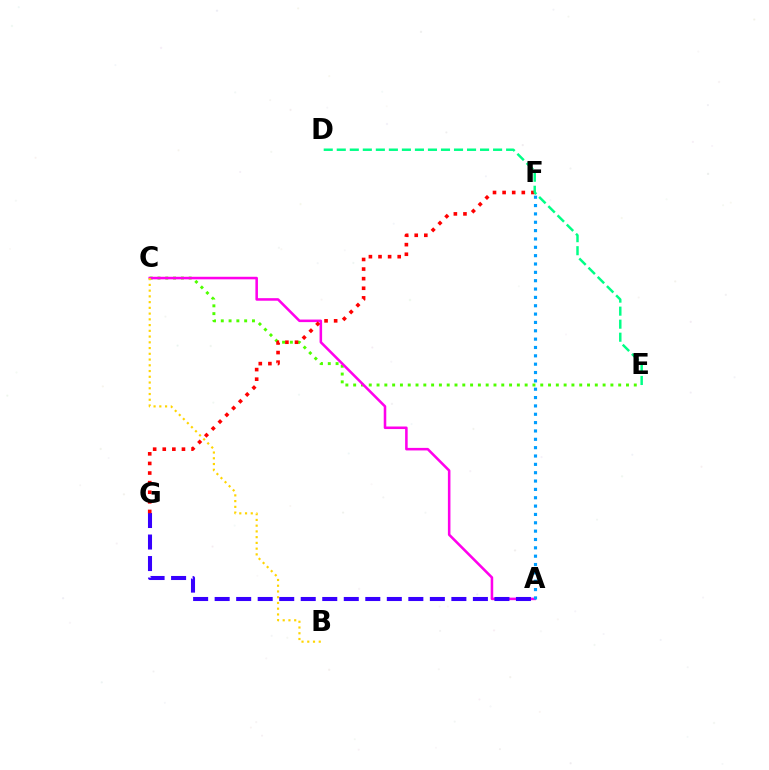{('C', 'E'): [{'color': '#4fff00', 'line_style': 'dotted', 'thickness': 2.12}], ('A', 'C'): [{'color': '#ff00ed', 'line_style': 'solid', 'thickness': 1.84}], ('A', 'G'): [{'color': '#3700ff', 'line_style': 'dashed', 'thickness': 2.92}], ('F', 'G'): [{'color': '#ff0000', 'line_style': 'dotted', 'thickness': 2.61}], ('D', 'E'): [{'color': '#00ff86', 'line_style': 'dashed', 'thickness': 1.77}], ('A', 'F'): [{'color': '#009eff', 'line_style': 'dotted', 'thickness': 2.27}], ('B', 'C'): [{'color': '#ffd500', 'line_style': 'dotted', 'thickness': 1.56}]}